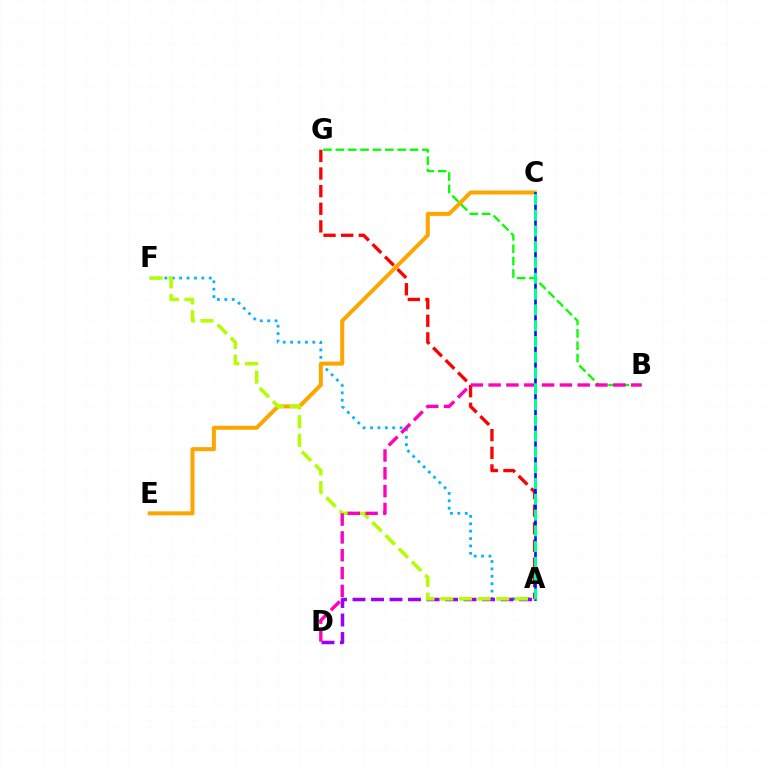{('A', 'F'): [{'color': '#00b5ff', 'line_style': 'dotted', 'thickness': 2.01}, {'color': '#b3ff00', 'line_style': 'dashed', 'thickness': 2.54}], ('C', 'E'): [{'color': '#ffa500', 'line_style': 'solid', 'thickness': 2.89}], ('B', 'G'): [{'color': '#08ff00', 'line_style': 'dashed', 'thickness': 1.68}], ('A', 'D'): [{'color': '#9b00ff', 'line_style': 'dashed', 'thickness': 2.51}], ('A', 'G'): [{'color': '#ff0000', 'line_style': 'dashed', 'thickness': 2.39}], ('A', 'C'): [{'color': '#0010ff', 'line_style': 'solid', 'thickness': 1.89}, {'color': '#00ff9d', 'line_style': 'dashed', 'thickness': 2.14}], ('B', 'D'): [{'color': '#ff00bd', 'line_style': 'dashed', 'thickness': 2.42}]}